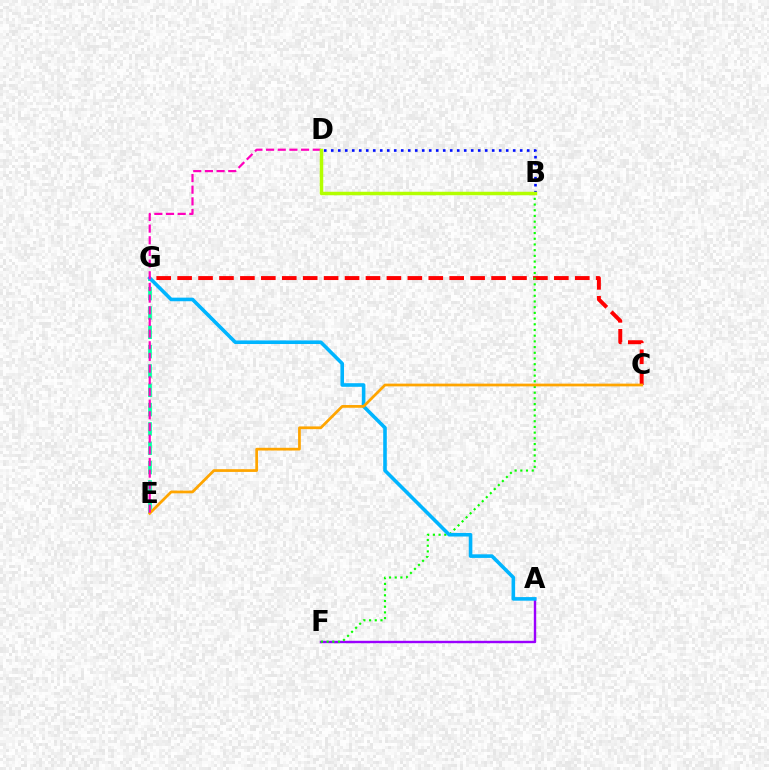{('A', 'F'): [{'color': '#9b00ff', 'line_style': 'solid', 'thickness': 1.73}], ('C', 'G'): [{'color': '#ff0000', 'line_style': 'dashed', 'thickness': 2.84}], ('E', 'G'): [{'color': '#00ff9d', 'line_style': 'dashed', 'thickness': 2.63}], ('B', 'F'): [{'color': '#08ff00', 'line_style': 'dotted', 'thickness': 1.55}], ('A', 'G'): [{'color': '#00b5ff', 'line_style': 'solid', 'thickness': 2.59}], ('C', 'E'): [{'color': '#ffa500', 'line_style': 'solid', 'thickness': 1.97}], ('D', 'E'): [{'color': '#ff00bd', 'line_style': 'dashed', 'thickness': 1.59}], ('B', 'D'): [{'color': '#0010ff', 'line_style': 'dotted', 'thickness': 1.9}, {'color': '#b3ff00', 'line_style': 'solid', 'thickness': 2.51}]}